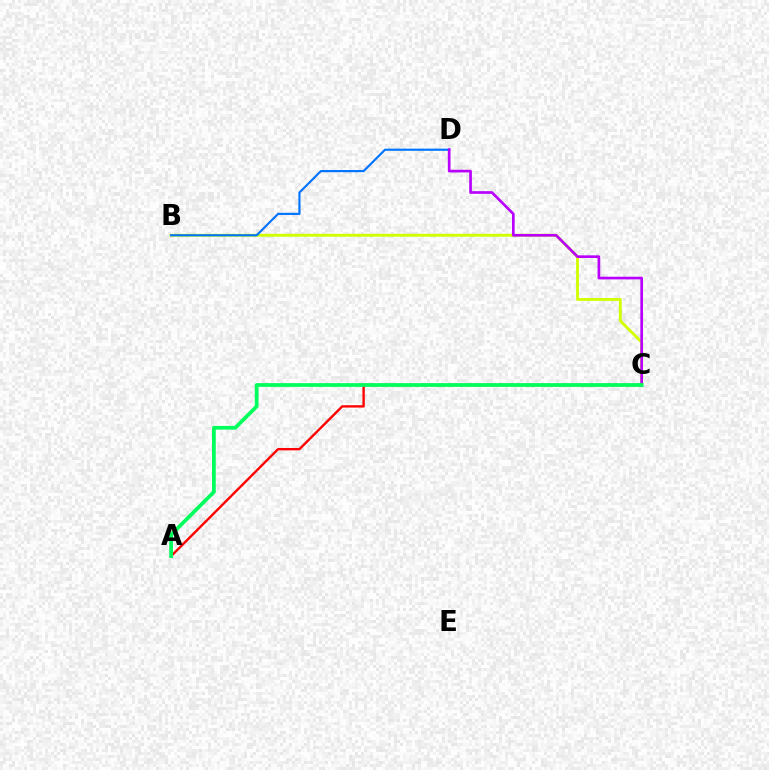{('B', 'C'): [{'color': '#d1ff00', 'line_style': 'solid', 'thickness': 2.06}], ('A', 'C'): [{'color': '#ff0000', 'line_style': 'solid', 'thickness': 1.7}, {'color': '#00ff5c', 'line_style': 'solid', 'thickness': 2.69}], ('B', 'D'): [{'color': '#0074ff', 'line_style': 'solid', 'thickness': 1.55}], ('C', 'D'): [{'color': '#b900ff', 'line_style': 'solid', 'thickness': 1.93}]}